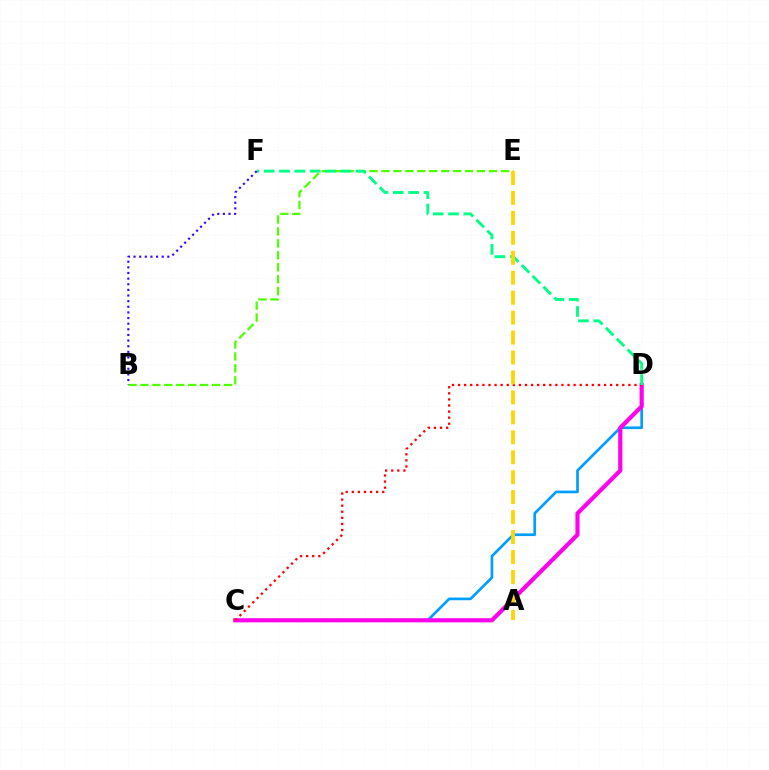{('B', 'E'): [{'color': '#4fff00', 'line_style': 'dashed', 'thickness': 1.62}], ('C', 'D'): [{'color': '#009eff', 'line_style': 'solid', 'thickness': 1.93}, {'color': '#ff00ed', 'line_style': 'solid', 'thickness': 2.99}, {'color': '#ff0000', 'line_style': 'dotted', 'thickness': 1.65}], ('D', 'F'): [{'color': '#00ff86', 'line_style': 'dashed', 'thickness': 2.08}], ('B', 'F'): [{'color': '#3700ff', 'line_style': 'dotted', 'thickness': 1.53}], ('A', 'E'): [{'color': '#ffd500', 'line_style': 'dashed', 'thickness': 2.71}]}